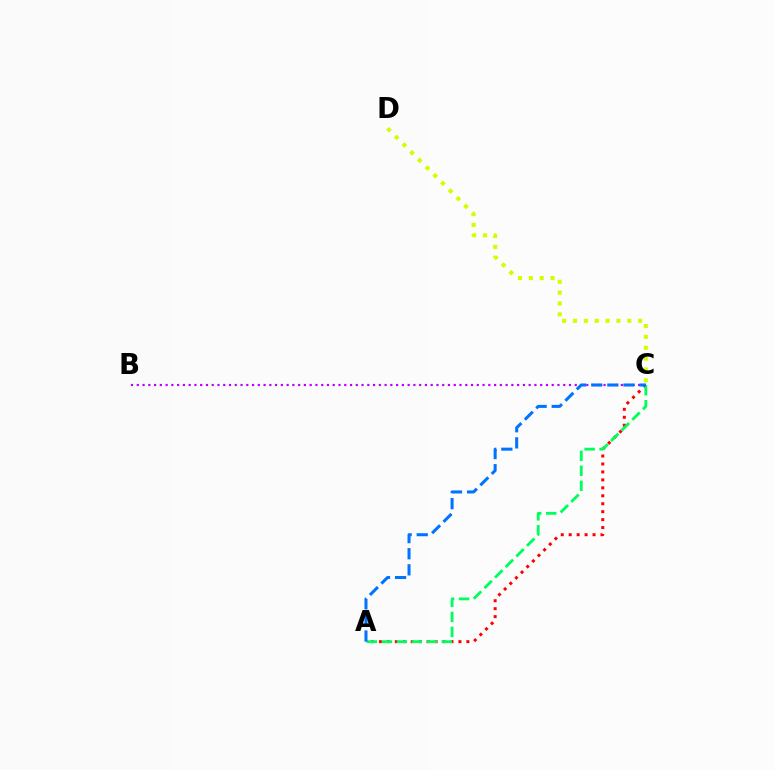{('A', 'C'): [{'color': '#ff0000', 'line_style': 'dotted', 'thickness': 2.16}, {'color': '#00ff5c', 'line_style': 'dashed', 'thickness': 2.04}, {'color': '#0074ff', 'line_style': 'dashed', 'thickness': 2.19}], ('B', 'C'): [{'color': '#b900ff', 'line_style': 'dotted', 'thickness': 1.57}], ('C', 'D'): [{'color': '#d1ff00', 'line_style': 'dotted', 'thickness': 2.95}]}